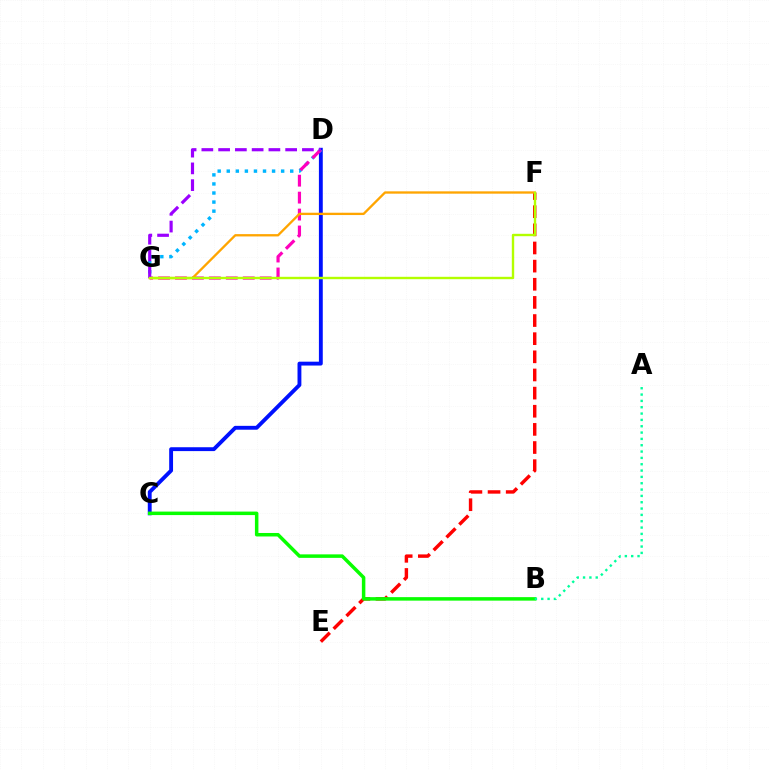{('C', 'D'): [{'color': '#0010ff', 'line_style': 'solid', 'thickness': 2.78}], ('D', 'G'): [{'color': '#00b5ff', 'line_style': 'dotted', 'thickness': 2.46}, {'color': '#ff00bd', 'line_style': 'dashed', 'thickness': 2.3}, {'color': '#9b00ff', 'line_style': 'dashed', 'thickness': 2.28}], ('E', 'F'): [{'color': '#ff0000', 'line_style': 'dashed', 'thickness': 2.46}], ('F', 'G'): [{'color': '#ffa500', 'line_style': 'solid', 'thickness': 1.67}, {'color': '#b3ff00', 'line_style': 'solid', 'thickness': 1.72}], ('B', 'C'): [{'color': '#08ff00', 'line_style': 'solid', 'thickness': 2.52}], ('A', 'B'): [{'color': '#00ff9d', 'line_style': 'dotted', 'thickness': 1.72}]}